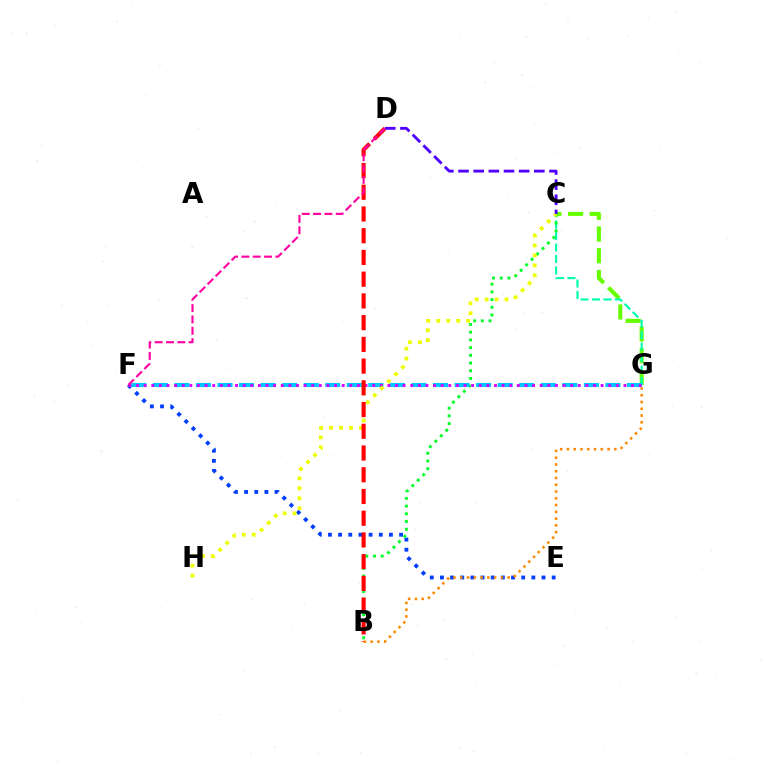{('E', 'F'): [{'color': '#003fff', 'line_style': 'dotted', 'thickness': 2.76}], ('C', 'G'): [{'color': '#66ff00', 'line_style': 'dashed', 'thickness': 2.95}, {'color': '#00ffaf', 'line_style': 'dashed', 'thickness': 1.56}], ('B', 'C'): [{'color': '#00ff27', 'line_style': 'dotted', 'thickness': 2.09}], ('F', 'G'): [{'color': '#00c7ff', 'line_style': 'dashed', 'thickness': 2.93}, {'color': '#d600ff', 'line_style': 'dotted', 'thickness': 2.07}], ('C', 'H'): [{'color': '#eeff00', 'line_style': 'dotted', 'thickness': 2.7}], ('B', 'D'): [{'color': '#ff0000', 'line_style': 'dashed', 'thickness': 2.95}], ('C', 'D'): [{'color': '#4f00ff', 'line_style': 'dashed', 'thickness': 2.06}], ('D', 'F'): [{'color': '#ff00a0', 'line_style': 'dashed', 'thickness': 1.54}], ('B', 'G'): [{'color': '#ff8800', 'line_style': 'dotted', 'thickness': 1.84}]}